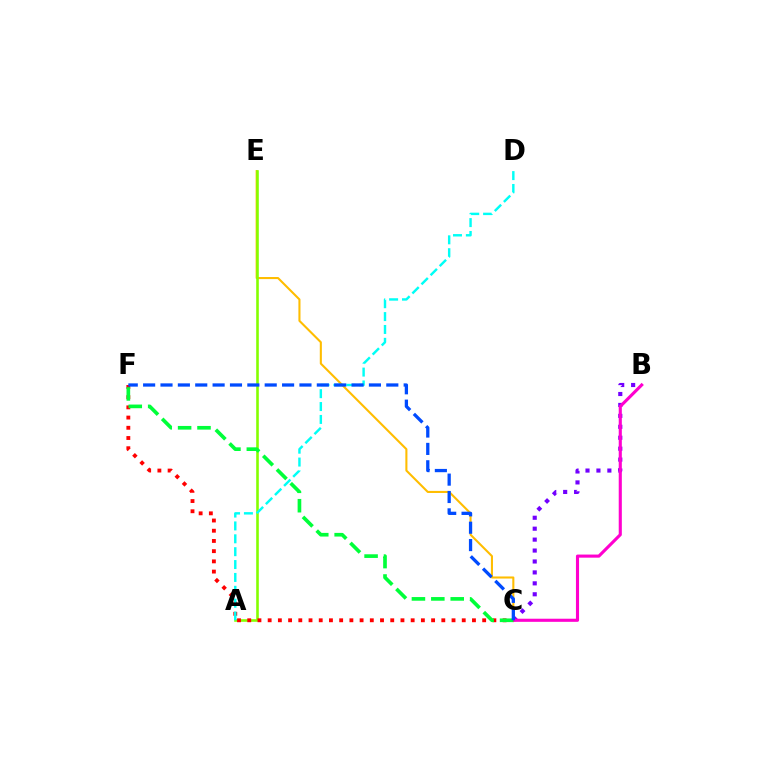{('C', 'E'): [{'color': '#ffbd00', 'line_style': 'solid', 'thickness': 1.5}], ('B', 'C'): [{'color': '#7200ff', 'line_style': 'dotted', 'thickness': 2.97}, {'color': '#ff00cf', 'line_style': 'solid', 'thickness': 2.24}], ('A', 'E'): [{'color': '#84ff00', 'line_style': 'solid', 'thickness': 1.87}], ('C', 'F'): [{'color': '#ff0000', 'line_style': 'dotted', 'thickness': 2.78}, {'color': '#00ff39', 'line_style': 'dashed', 'thickness': 2.64}, {'color': '#004bff', 'line_style': 'dashed', 'thickness': 2.36}], ('A', 'D'): [{'color': '#00fff6', 'line_style': 'dashed', 'thickness': 1.75}]}